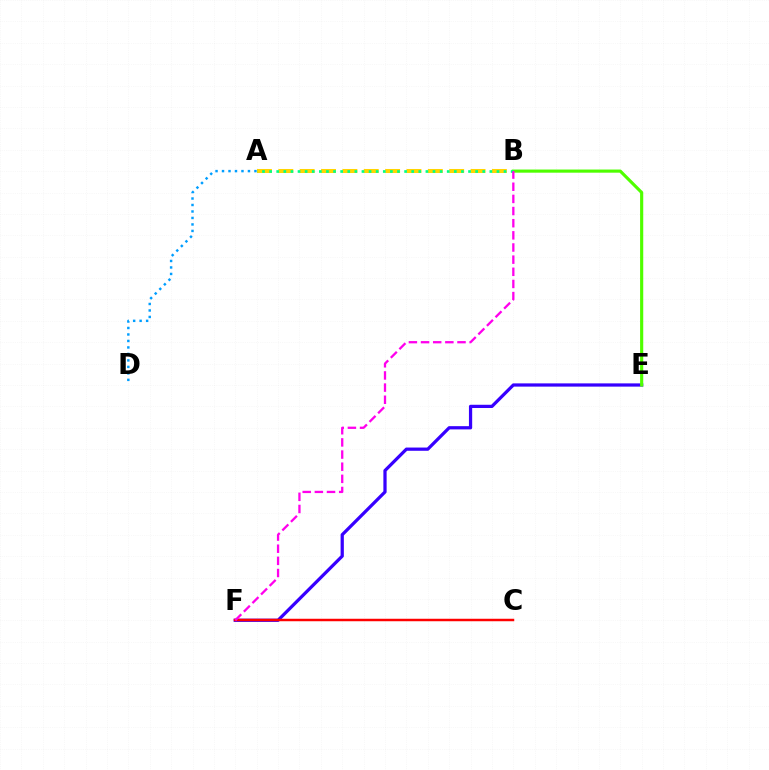{('A', 'B'): [{'color': '#ffd500', 'line_style': 'dashed', 'thickness': 2.9}, {'color': '#00ff86', 'line_style': 'dotted', 'thickness': 1.93}], ('E', 'F'): [{'color': '#3700ff', 'line_style': 'solid', 'thickness': 2.33}], ('C', 'F'): [{'color': '#ff0000', 'line_style': 'solid', 'thickness': 1.78}], ('B', 'E'): [{'color': '#4fff00', 'line_style': 'solid', 'thickness': 2.26}], ('A', 'D'): [{'color': '#009eff', 'line_style': 'dotted', 'thickness': 1.76}], ('B', 'F'): [{'color': '#ff00ed', 'line_style': 'dashed', 'thickness': 1.65}]}